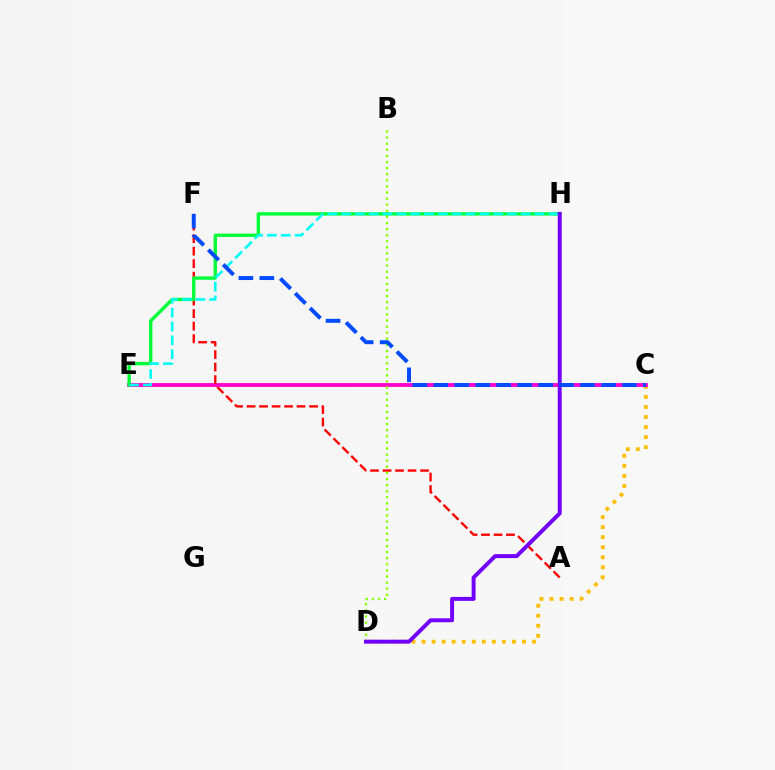{('C', 'D'): [{'color': '#ffbd00', 'line_style': 'dotted', 'thickness': 2.73}], ('C', 'E'): [{'color': '#ff00cf', 'line_style': 'solid', 'thickness': 2.76}], ('A', 'F'): [{'color': '#ff0000', 'line_style': 'dashed', 'thickness': 1.7}], ('E', 'H'): [{'color': '#00ff39', 'line_style': 'solid', 'thickness': 2.43}, {'color': '#00fff6', 'line_style': 'dashed', 'thickness': 1.88}], ('B', 'D'): [{'color': '#84ff00', 'line_style': 'dotted', 'thickness': 1.66}], ('D', 'H'): [{'color': '#7200ff', 'line_style': 'solid', 'thickness': 2.84}], ('C', 'F'): [{'color': '#004bff', 'line_style': 'dashed', 'thickness': 2.85}]}